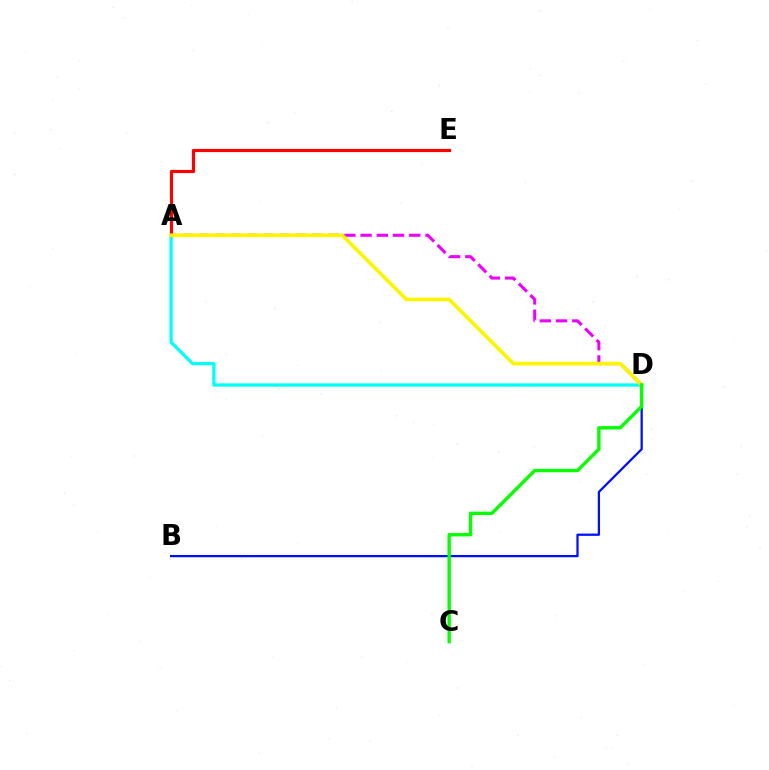{('A', 'D'): [{'color': '#00fff6', 'line_style': 'solid', 'thickness': 2.35}, {'color': '#ee00ff', 'line_style': 'dashed', 'thickness': 2.2}, {'color': '#fcf500', 'line_style': 'solid', 'thickness': 2.63}], ('A', 'E'): [{'color': '#ff0000', 'line_style': 'solid', 'thickness': 2.28}], ('B', 'D'): [{'color': '#0010ff', 'line_style': 'solid', 'thickness': 1.63}], ('C', 'D'): [{'color': '#08ff00', 'line_style': 'solid', 'thickness': 2.43}]}